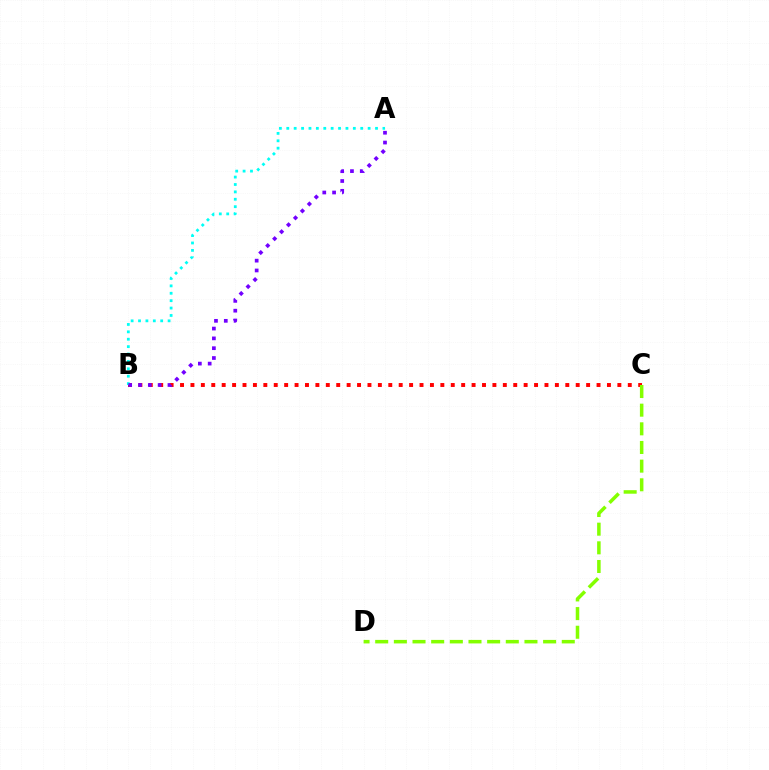{('B', 'C'): [{'color': '#ff0000', 'line_style': 'dotted', 'thickness': 2.83}], ('A', 'B'): [{'color': '#00fff6', 'line_style': 'dotted', 'thickness': 2.01}, {'color': '#7200ff', 'line_style': 'dotted', 'thickness': 2.67}], ('C', 'D'): [{'color': '#84ff00', 'line_style': 'dashed', 'thickness': 2.53}]}